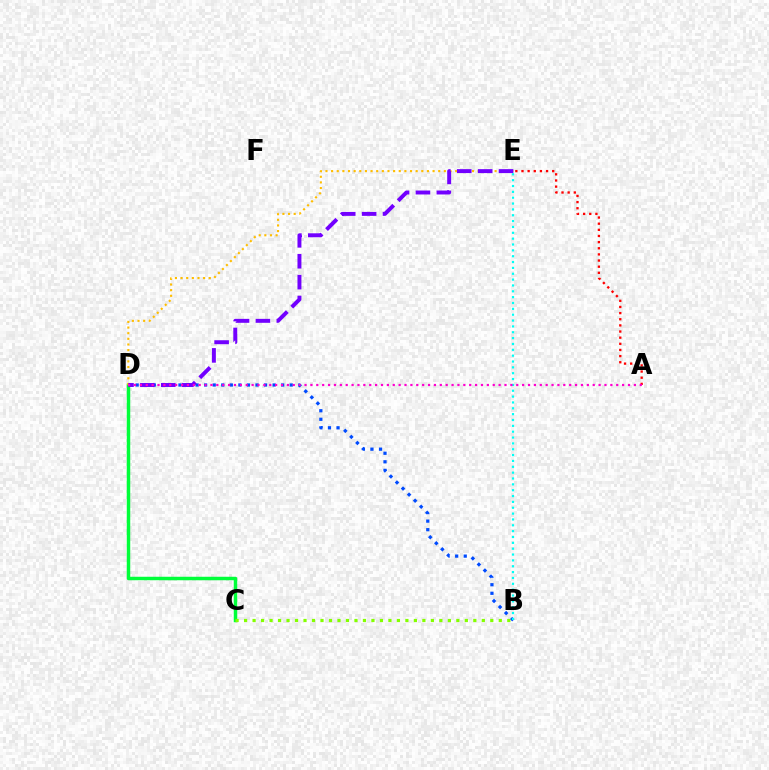{('B', 'D'): [{'color': '#004bff', 'line_style': 'dotted', 'thickness': 2.33}], ('C', 'D'): [{'color': '#00ff39', 'line_style': 'solid', 'thickness': 2.5}], ('A', 'E'): [{'color': '#ff0000', 'line_style': 'dotted', 'thickness': 1.67}], ('D', 'E'): [{'color': '#ffbd00', 'line_style': 'dotted', 'thickness': 1.53}, {'color': '#7200ff', 'line_style': 'dashed', 'thickness': 2.84}], ('B', 'E'): [{'color': '#00fff6', 'line_style': 'dotted', 'thickness': 1.59}], ('A', 'D'): [{'color': '#ff00cf', 'line_style': 'dotted', 'thickness': 1.6}], ('B', 'C'): [{'color': '#84ff00', 'line_style': 'dotted', 'thickness': 2.31}]}